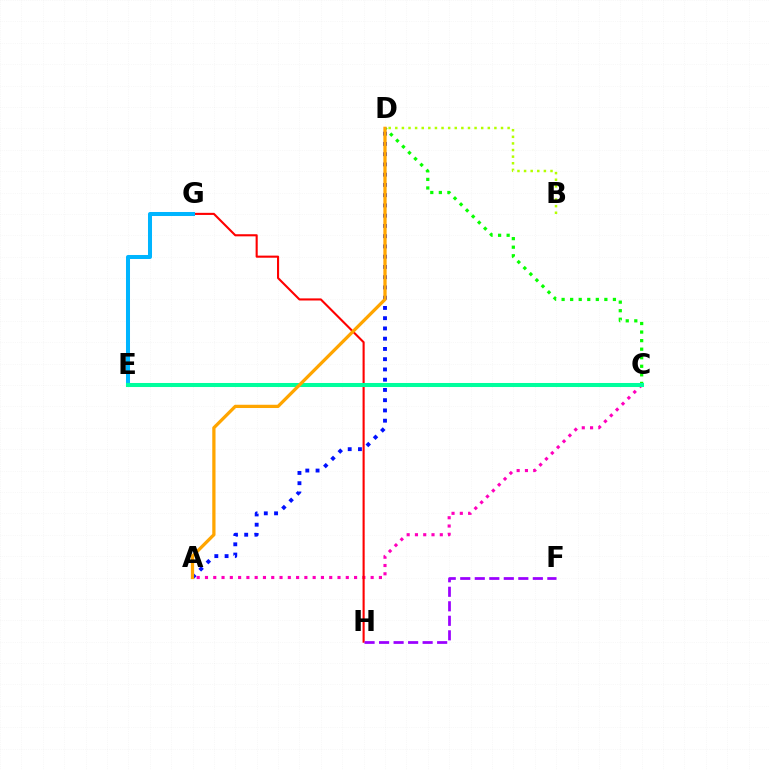{('C', 'D'): [{'color': '#08ff00', 'line_style': 'dotted', 'thickness': 2.32}], ('A', 'D'): [{'color': '#0010ff', 'line_style': 'dotted', 'thickness': 2.79}, {'color': '#ffa500', 'line_style': 'solid', 'thickness': 2.35}], ('A', 'C'): [{'color': '#ff00bd', 'line_style': 'dotted', 'thickness': 2.25}], ('G', 'H'): [{'color': '#ff0000', 'line_style': 'solid', 'thickness': 1.52}], ('E', 'G'): [{'color': '#00b5ff', 'line_style': 'solid', 'thickness': 2.9}], ('C', 'E'): [{'color': '#00ff9d', 'line_style': 'solid', 'thickness': 2.91}], ('F', 'H'): [{'color': '#9b00ff', 'line_style': 'dashed', 'thickness': 1.97}], ('B', 'D'): [{'color': '#b3ff00', 'line_style': 'dotted', 'thickness': 1.8}]}